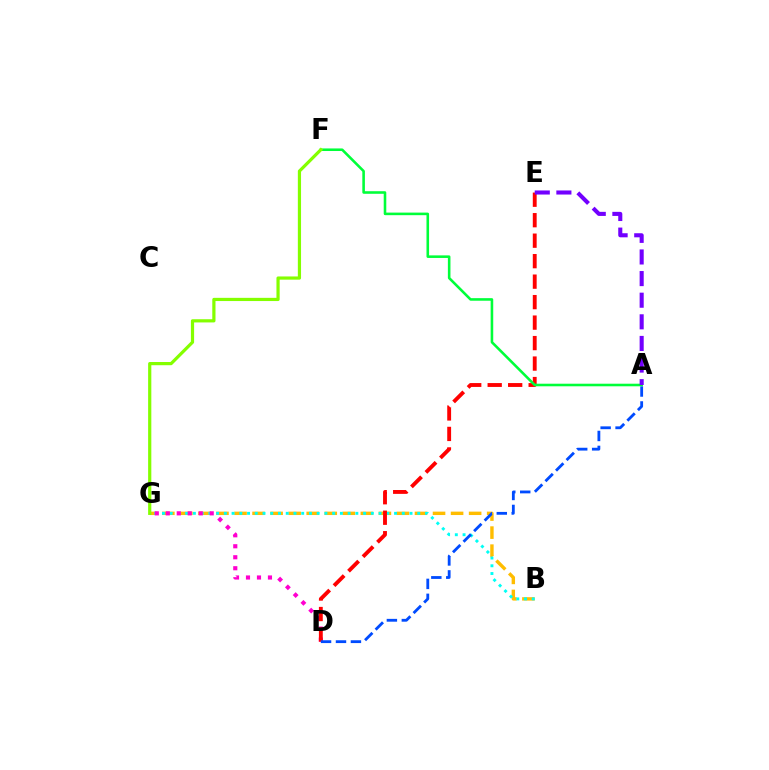{('B', 'G'): [{'color': '#ffbd00', 'line_style': 'dashed', 'thickness': 2.45}, {'color': '#00fff6', 'line_style': 'dotted', 'thickness': 2.1}], ('D', 'G'): [{'color': '#ff00cf', 'line_style': 'dotted', 'thickness': 2.99}], ('D', 'E'): [{'color': '#ff0000', 'line_style': 'dashed', 'thickness': 2.78}], ('A', 'D'): [{'color': '#004bff', 'line_style': 'dashed', 'thickness': 2.03}], ('A', 'F'): [{'color': '#00ff39', 'line_style': 'solid', 'thickness': 1.86}], ('F', 'G'): [{'color': '#84ff00', 'line_style': 'solid', 'thickness': 2.31}], ('A', 'E'): [{'color': '#7200ff', 'line_style': 'dashed', 'thickness': 2.94}]}